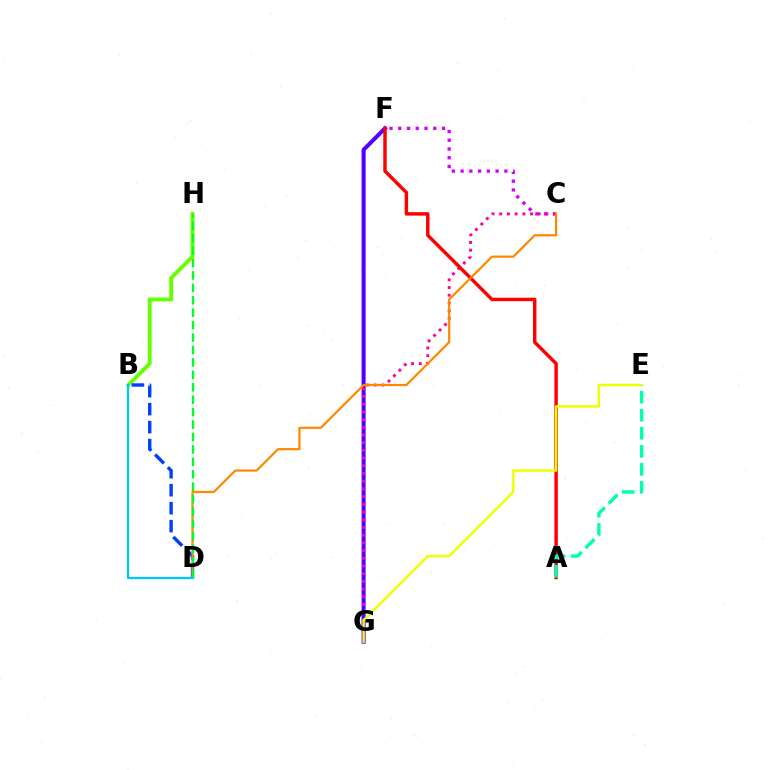{('B', 'H'): [{'color': '#66ff00', 'line_style': 'solid', 'thickness': 2.78}], ('F', 'G'): [{'color': '#4f00ff', 'line_style': 'solid', 'thickness': 2.9}], ('C', 'F'): [{'color': '#d600ff', 'line_style': 'dotted', 'thickness': 2.38}], ('C', 'G'): [{'color': '#ff00a0', 'line_style': 'dotted', 'thickness': 2.09}], ('B', 'D'): [{'color': '#003fff', 'line_style': 'dashed', 'thickness': 2.44}, {'color': '#00c7ff', 'line_style': 'solid', 'thickness': 1.64}], ('A', 'F'): [{'color': '#ff0000', 'line_style': 'solid', 'thickness': 2.48}], ('E', 'G'): [{'color': '#eeff00', 'line_style': 'solid', 'thickness': 1.78}], ('A', 'E'): [{'color': '#00ffaf', 'line_style': 'dashed', 'thickness': 2.45}], ('C', 'D'): [{'color': '#ff8800', 'line_style': 'solid', 'thickness': 1.59}], ('D', 'H'): [{'color': '#00ff27', 'line_style': 'dashed', 'thickness': 1.69}]}